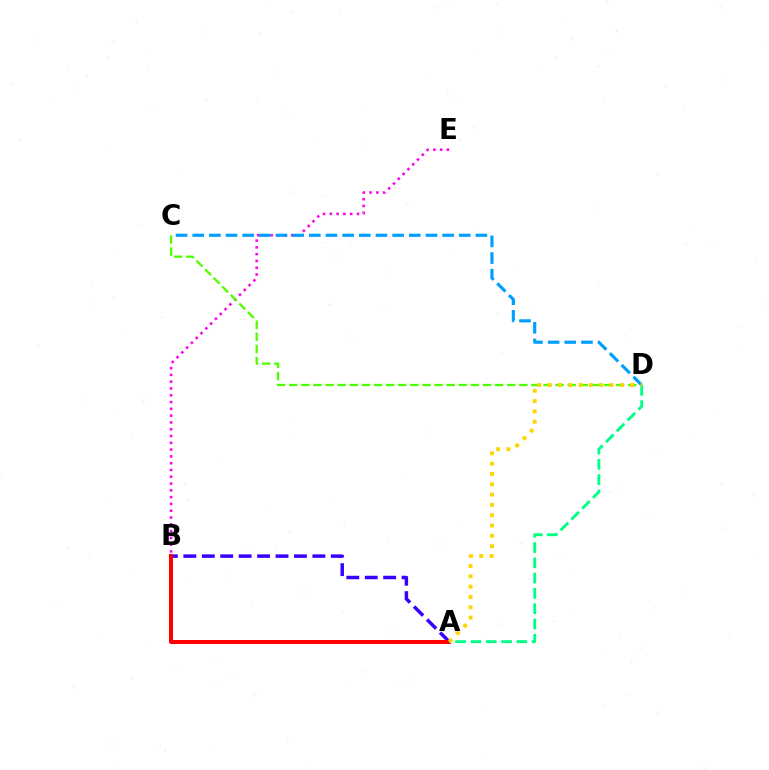{('A', 'B'): [{'color': '#3700ff', 'line_style': 'dashed', 'thickness': 2.5}, {'color': '#ff0000', 'line_style': 'solid', 'thickness': 2.87}], ('B', 'E'): [{'color': '#ff00ed', 'line_style': 'dotted', 'thickness': 1.85}], ('C', 'D'): [{'color': '#4fff00', 'line_style': 'dashed', 'thickness': 1.64}, {'color': '#009eff', 'line_style': 'dashed', 'thickness': 2.26}], ('A', 'D'): [{'color': '#00ff86', 'line_style': 'dashed', 'thickness': 2.08}, {'color': '#ffd500', 'line_style': 'dotted', 'thickness': 2.8}]}